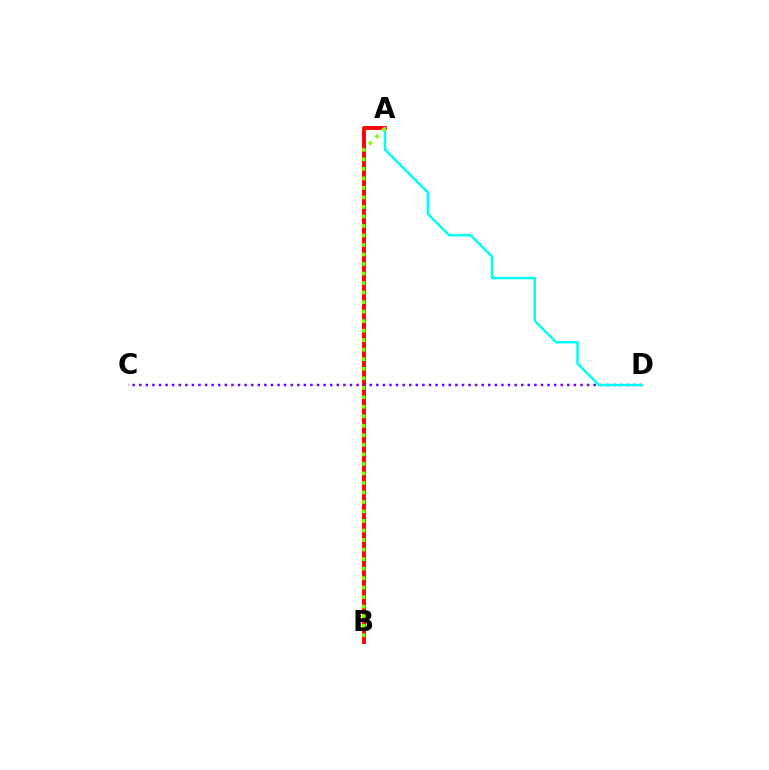{('A', 'B'): [{'color': '#ff0000', 'line_style': 'solid', 'thickness': 2.8}, {'color': '#84ff00', 'line_style': 'dotted', 'thickness': 2.59}], ('C', 'D'): [{'color': '#7200ff', 'line_style': 'dotted', 'thickness': 1.79}], ('A', 'D'): [{'color': '#00fff6', 'line_style': 'solid', 'thickness': 1.77}]}